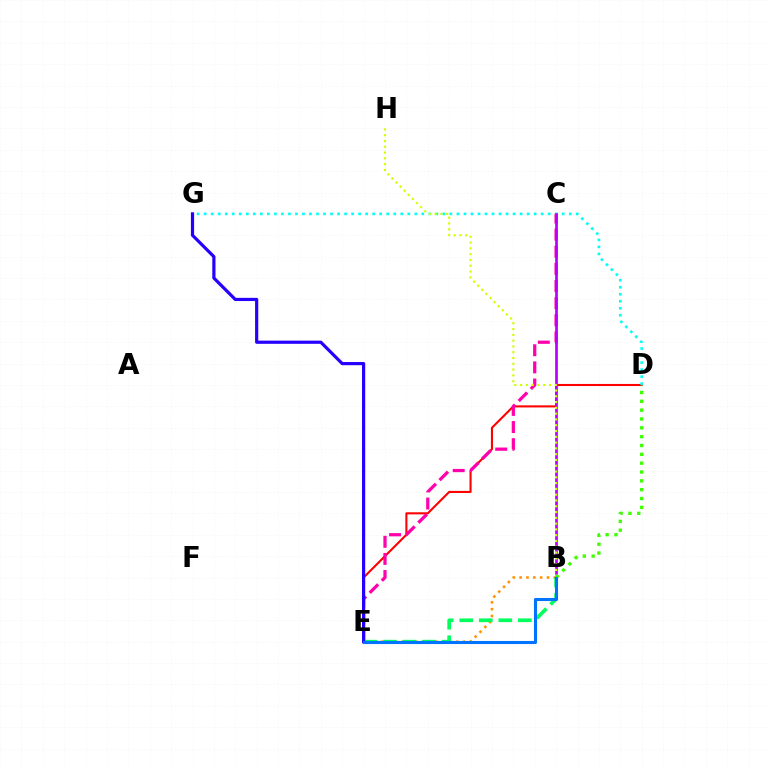{('D', 'E'): [{'color': '#ff0000', 'line_style': 'solid', 'thickness': 1.5}], ('C', 'E'): [{'color': '#ff00ac', 'line_style': 'dashed', 'thickness': 2.33}], ('D', 'G'): [{'color': '#00fff6', 'line_style': 'dotted', 'thickness': 1.91}], ('B', 'E'): [{'color': '#ff9400', 'line_style': 'dotted', 'thickness': 1.86}, {'color': '#00ff5c', 'line_style': 'dashed', 'thickness': 2.65}, {'color': '#0074ff', 'line_style': 'solid', 'thickness': 2.22}], ('B', 'C'): [{'color': '#b900ff', 'line_style': 'solid', 'thickness': 1.95}], ('B', 'H'): [{'color': '#d1ff00', 'line_style': 'dotted', 'thickness': 1.57}], ('E', 'G'): [{'color': '#2500ff', 'line_style': 'solid', 'thickness': 2.3}], ('B', 'D'): [{'color': '#3dff00', 'line_style': 'dotted', 'thickness': 2.4}]}